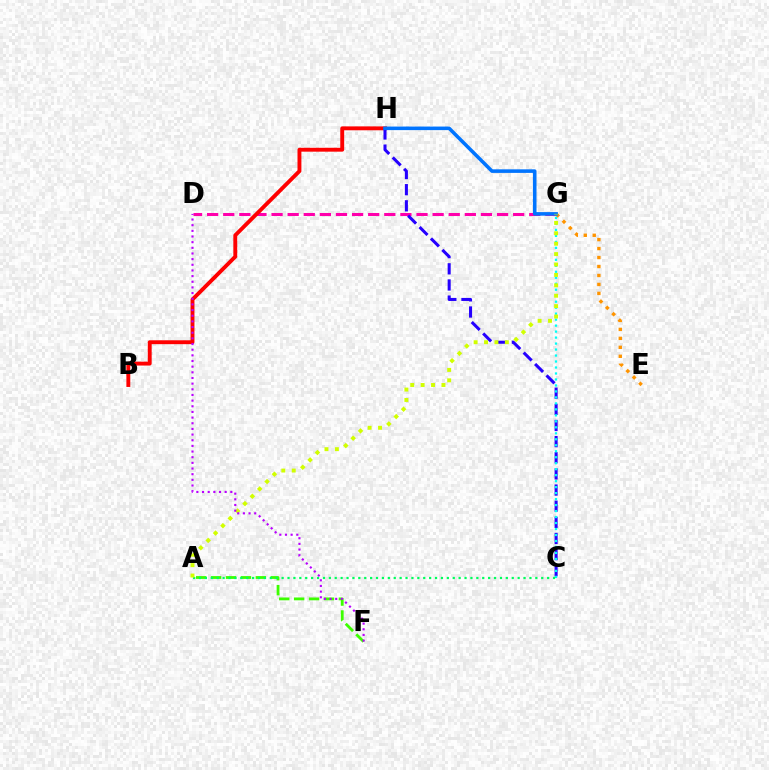{('A', 'F'): [{'color': '#3dff00', 'line_style': 'dashed', 'thickness': 2.03}], ('D', 'G'): [{'color': '#ff00ac', 'line_style': 'dashed', 'thickness': 2.19}], ('B', 'H'): [{'color': '#ff0000', 'line_style': 'solid', 'thickness': 2.8}], ('C', 'H'): [{'color': '#2500ff', 'line_style': 'dashed', 'thickness': 2.19}], ('E', 'G'): [{'color': '#ff9400', 'line_style': 'dotted', 'thickness': 2.44}], ('G', 'H'): [{'color': '#0074ff', 'line_style': 'solid', 'thickness': 2.57}], ('C', 'G'): [{'color': '#00fff6', 'line_style': 'dotted', 'thickness': 1.63}], ('A', 'C'): [{'color': '#00ff5c', 'line_style': 'dotted', 'thickness': 1.6}], ('A', 'G'): [{'color': '#d1ff00', 'line_style': 'dotted', 'thickness': 2.83}], ('D', 'F'): [{'color': '#b900ff', 'line_style': 'dotted', 'thickness': 1.54}]}